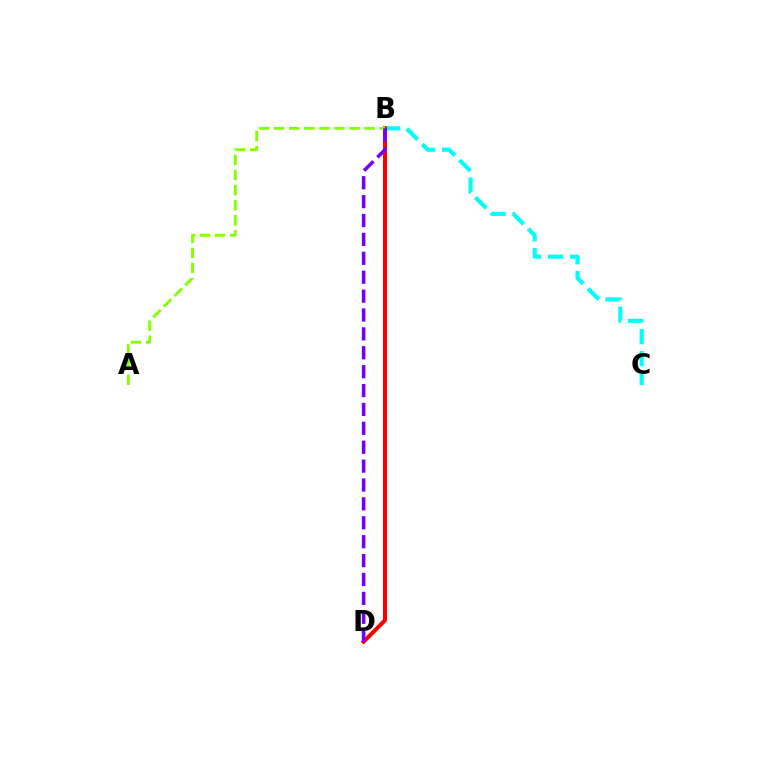{('B', 'C'): [{'color': '#00fff6', 'line_style': 'dashed', 'thickness': 2.98}], ('B', 'D'): [{'color': '#ff0000', 'line_style': 'solid', 'thickness': 2.91}, {'color': '#7200ff', 'line_style': 'dashed', 'thickness': 2.57}], ('A', 'B'): [{'color': '#84ff00', 'line_style': 'dashed', 'thickness': 2.05}]}